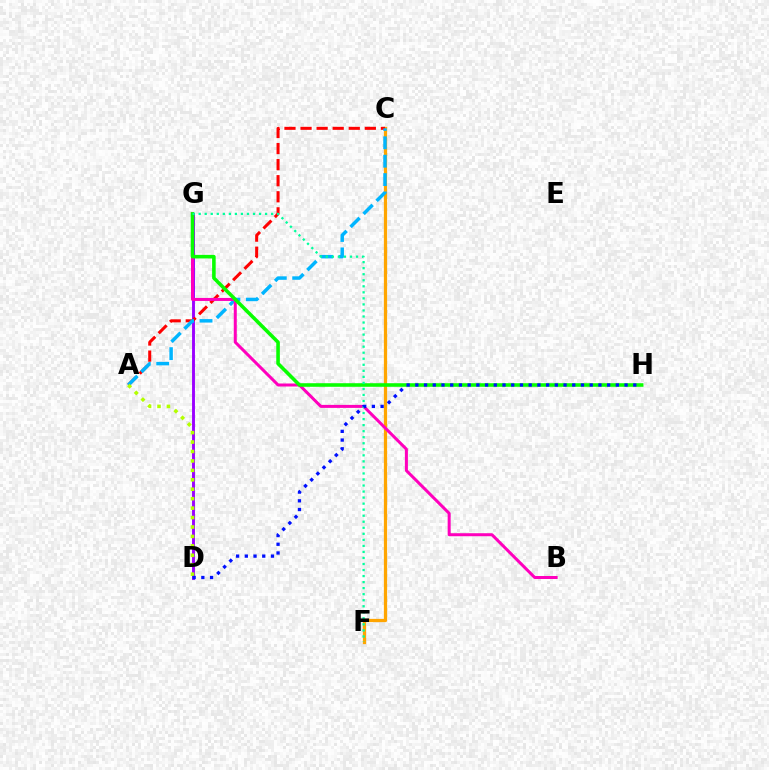{('D', 'G'): [{'color': '#9b00ff', 'line_style': 'solid', 'thickness': 2.08}], ('C', 'F'): [{'color': '#ffa500', 'line_style': 'solid', 'thickness': 2.33}], ('A', 'C'): [{'color': '#ff0000', 'line_style': 'dashed', 'thickness': 2.18}, {'color': '#00b5ff', 'line_style': 'dashed', 'thickness': 2.5}], ('B', 'G'): [{'color': '#ff00bd', 'line_style': 'solid', 'thickness': 2.17}], ('G', 'H'): [{'color': '#08ff00', 'line_style': 'solid', 'thickness': 2.57}], ('F', 'G'): [{'color': '#00ff9d', 'line_style': 'dotted', 'thickness': 1.64}], ('A', 'D'): [{'color': '#b3ff00', 'line_style': 'dotted', 'thickness': 2.56}], ('D', 'H'): [{'color': '#0010ff', 'line_style': 'dotted', 'thickness': 2.37}]}